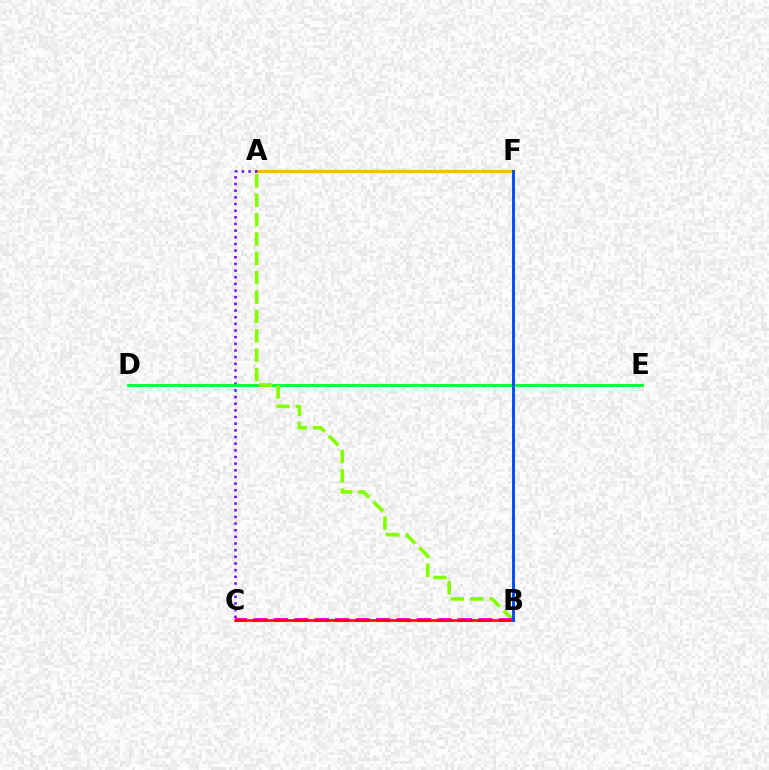{('A', 'F'): [{'color': '#00fff6', 'line_style': 'solid', 'thickness': 1.52}, {'color': '#ffbd00', 'line_style': 'solid', 'thickness': 2.32}], ('A', 'C'): [{'color': '#7200ff', 'line_style': 'dotted', 'thickness': 1.81}], ('D', 'E'): [{'color': '#00ff39', 'line_style': 'solid', 'thickness': 2.05}], ('A', 'B'): [{'color': '#84ff00', 'line_style': 'dashed', 'thickness': 2.63}], ('B', 'C'): [{'color': '#ff00cf', 'line_style': 'dashed', 'thickness': 2.78}, {'color': '#ff0000', 'line_style': 'solid', 'thickness': 1.85}], ('B', 'F'): [{'color': '#004bff', 'line_style': 'solid', 'thickness': 2.08}]}